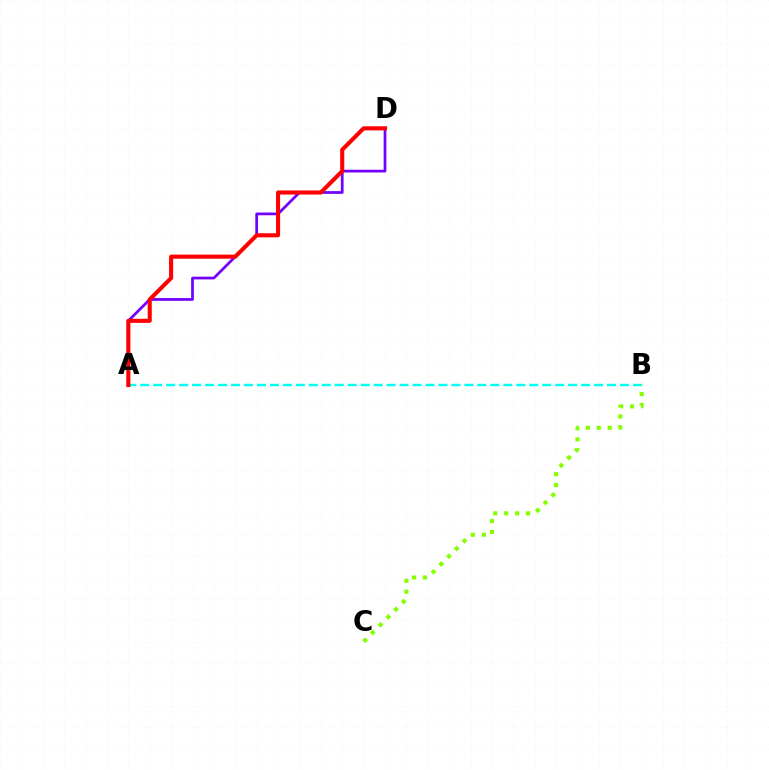{('A', 'D'): [{'color': '#7200ff', 'line_style': 'solid', 'thickness': 1.98}, {'color': '#ff0000', 'line_style': 'solid', 'thickness': 2.94}], ('A', 'B'): [{'color': '#00fff6', 'line_style': 'dashed', 'thickness': 1.76}], ('B', 'C'): [{'color': '#84ff00', 'line_style': 'dotted', 'thickness': 2.97}]}